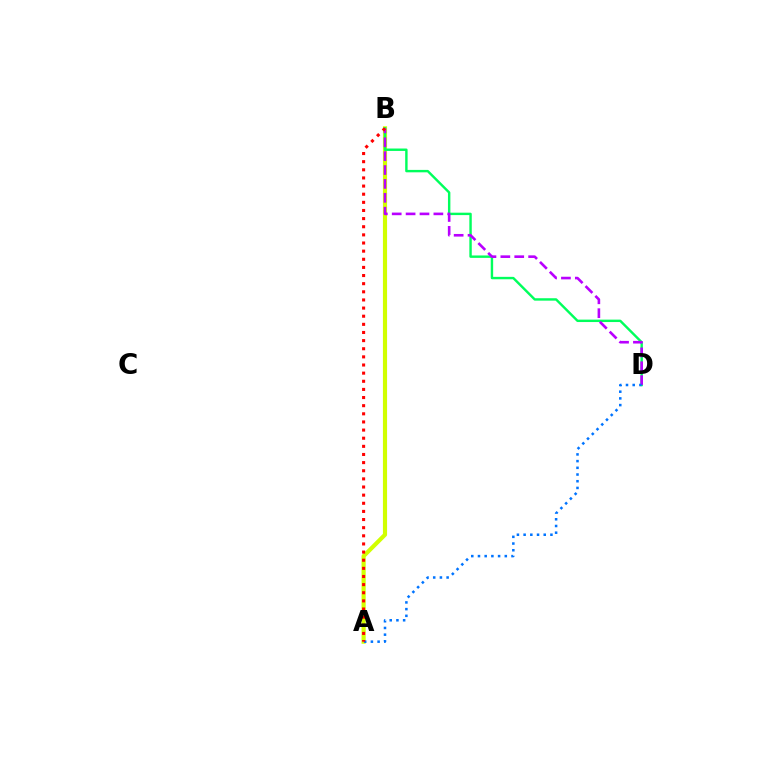{('A', 'B'): [{'color': '#d1ff00', 'line_style': 'solid', 'thickness': 2.98}, {'color': '#ff0000', 'line_style': 'dotted', 'thickness': 2.21}], ('B', 'D'): [{'color': '#00ff5c', 'line_style': 'solid', 'thickness': 1.74}, {'color': '#b900ff', 'line_style': 'dashed', 'thickness': 1.89}], ('A', 'D'): [{'color': '#0074ff', 'line_style': 'dotted', 'thickness': 1.82}]}